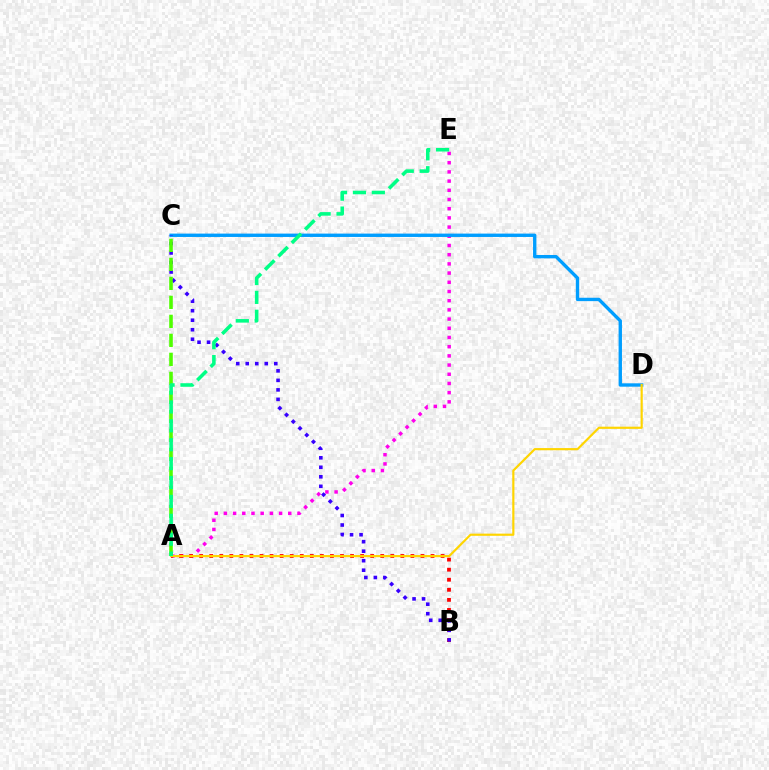{('A', 'E'): [{'color': '#ff00ed', 'line_style': 'dotted', 'thickness': 2.5}, {'color': '#00ff86', 'line_style': 'dashed', 'thickness': 2.57}], ('C', 'D'): [{'color': '#009eff', 'line_style': 'solid', 'thickness': 2.42}], ('A', 'B'): [{'color': '#ff0000', 'line_style': 'dotted', 'thickness': 2.73}], ('A', 'D'): [{'color': '#ffd500', 'line_style': 'solid', 'thickness': 1.57}], ('B', 'C'): [{'color': '#3700ff', 'line_style': 'dotted', 'thickness': 2.58}], ('A', 'C'): [{'color': '#4fff00', 'line_style': 'dashed', 'thickness': 2.58}]}